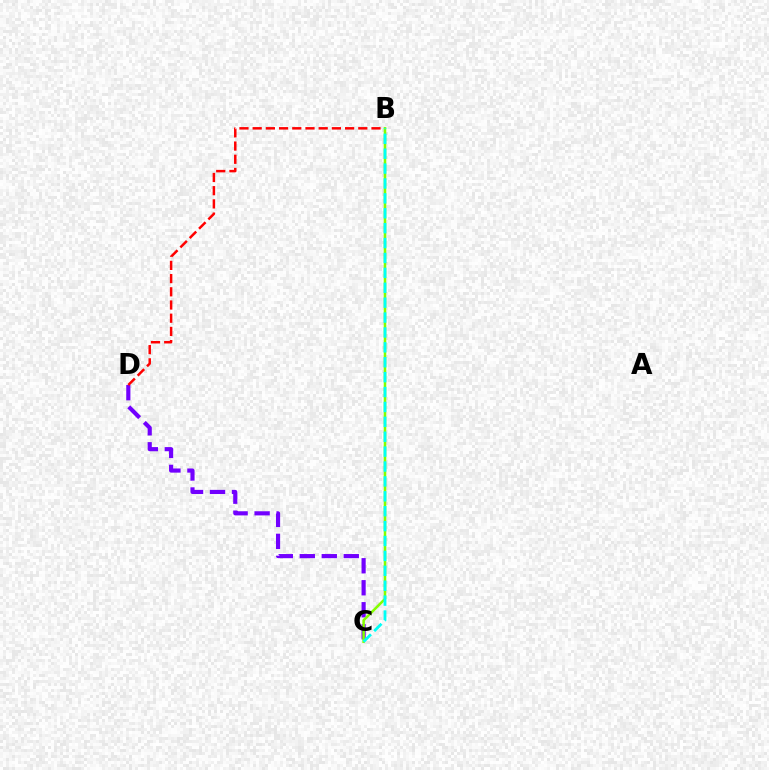{('C', 'D'): [{'color': '#7200ff', 'line_style': 'dashed', 'thickness': 2.99}], ('B', 'D'): [{'color': '#ff0000', 'line_style': 'dashed', 'thickness': 1.79}], ('B', 'C'): [{'color': '#84ff00', 'line_style': 'solid', 'thickness': 1.83}, {'color': '#00fff6', 'line_style': 'dashed', 'thickness': 2.02}]}